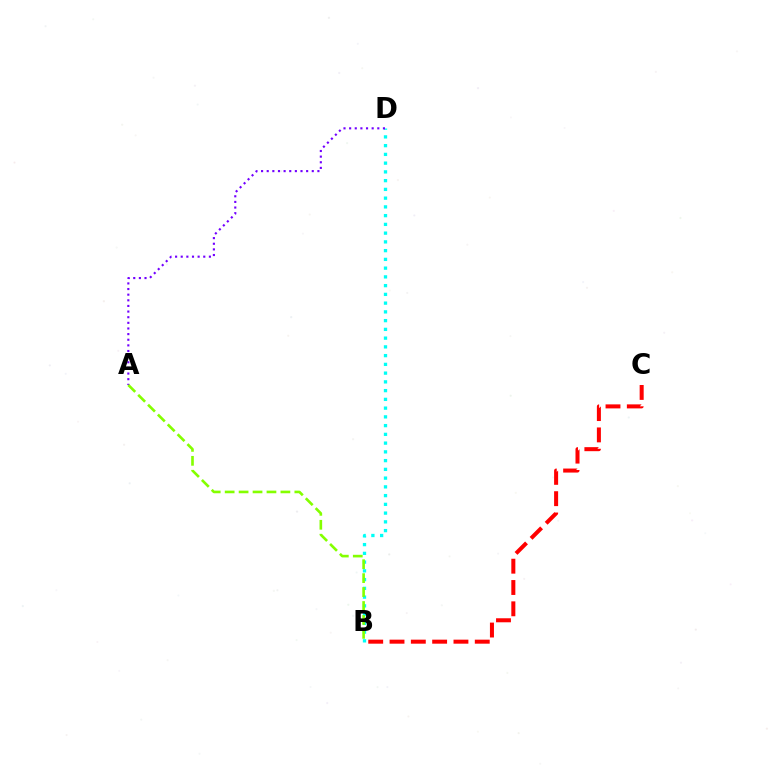{('B', 'D'): [{'color': '#00fff6', 'line_style': 'dotted', 'thickness': 2.38}], ('A', 'D'): [{'color': '#7200ff', 'line_style': 'dotted', 'thickness': 1.53}], ('A', 'B'): [{'color': '#84ff00', 'line_style': 'dashed', 'thickness': 1.89}], ('B', 'C'): [{'color': '#ff0000', 'line_style': 'dashed', 'thickness': 2.89}]}